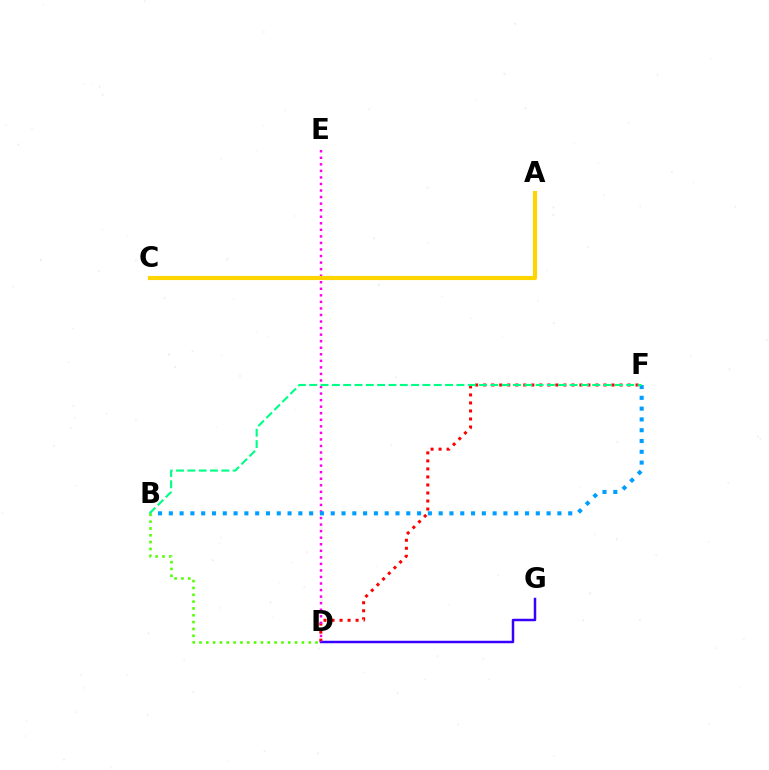{('D', 'F'): [{'color': '#ff0000', 'line_style': 'dotted', 'thickness': 2.18}], ('D', 'G'): [{'color': '#3700ff', 'line_style': 'solid', 'thickness': 1.78}], ('D', 'E'): [{'color': '#ff00ed', 'line_style': 'dotted', 'thickness': 1.78}], ('B', 'F'): [{'color': '#009eff', 'line_style': 'dotted', 'thickness': 2.93}, {'color': '#00ff86', 'line_style': 'dashed', 'thickness': 1.54}], ('B', 'D'): [{'color': '#4fff00', 'line_style': 'dotted', 'thickness': 1.86}], ('A', 'C'): [{'color': '#ffd500', 'line_style': 'solid', 'thickness': 2.98}]}